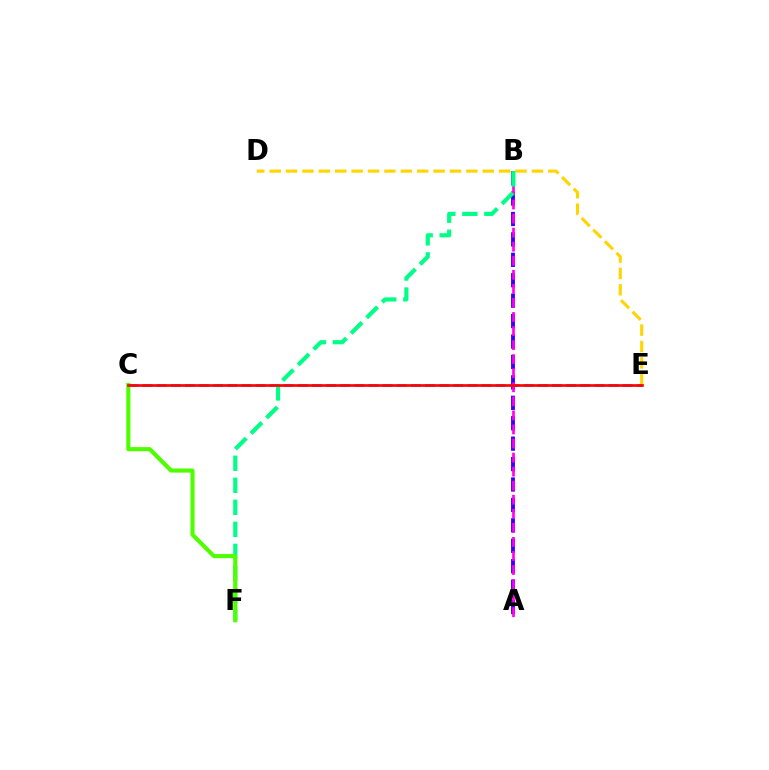{('D', 'E'): [{'color': '#ffd500', 'line_style': 'dashed', 'thickness': 2.23}], ('A', 'B'): [{'color': '#3700ff', 'line_style': 'dashed', 'thickness': 2.77}, {'color': '#ff00ed', 'line_style': 'dashed', 'thickness': 1.91}], ('C', 'E'): [{'color': '#009eff', 'line_style': 'dashed', 'thickness': 1.92}, {'color': '#ff0000', 'line_style': 'solid', 'thickness': 1.91}], ('B', 'F'): [{'color': '#00ff86', 'line_style': 'dashed', 'thickness': 2.99}], ('C', 'F'): [{'color': '#4fff00', 'line_style': 'solid', 'thickness': 2.97}]}